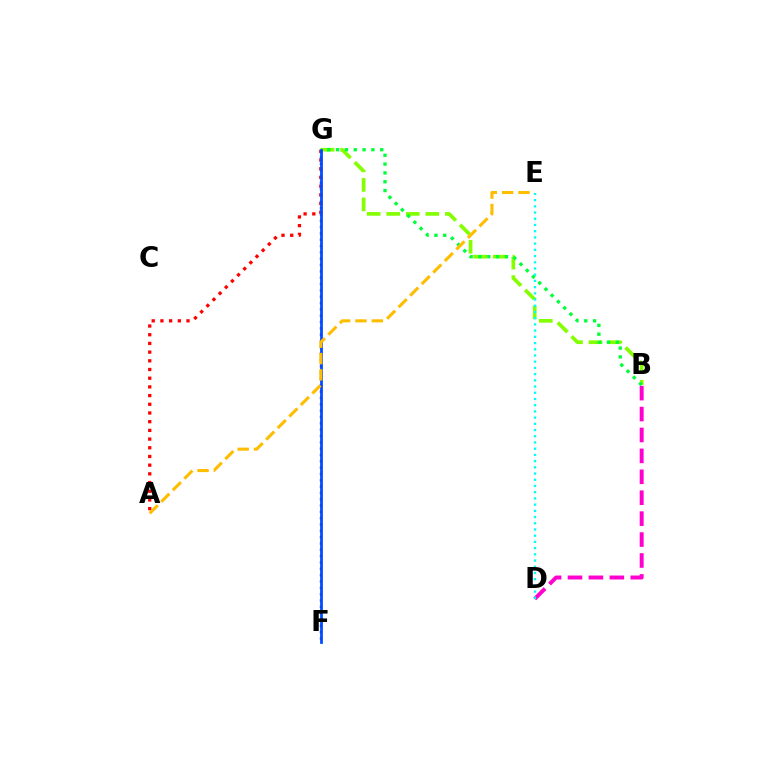{('F', 'G'): [{'color': '#7200ff', 'line_style': 'dotted', 'thickness': 1.72}, {'color': '#004bff', 'line_style': 'solid', 'thickness': 1.99}], ('A', 'G'): [{'color': '#ff0000', 'line_style': 'dotted', 'thickness': 2.36}], ('B', 'G'): [{'color': '#84ff00', 'line_style': 'dashed', 'thickness': 2.65}, {'color': '#00ff39', 'line_style': 'dotted', 'thickness': 2.4}], ('B', 'D'): [{'color': '#ff00cf', 'line_style': 'dashed', 'thickness': 2.84}], ('D', 'E'): [{'color': '#00fff6', 'line_style': 'dotted', 'thickness': 1.69}], ('A', 'E'): [{'color': '#ffbd00', 'line_style': 'dashed', 'thickness': 2.22}]}